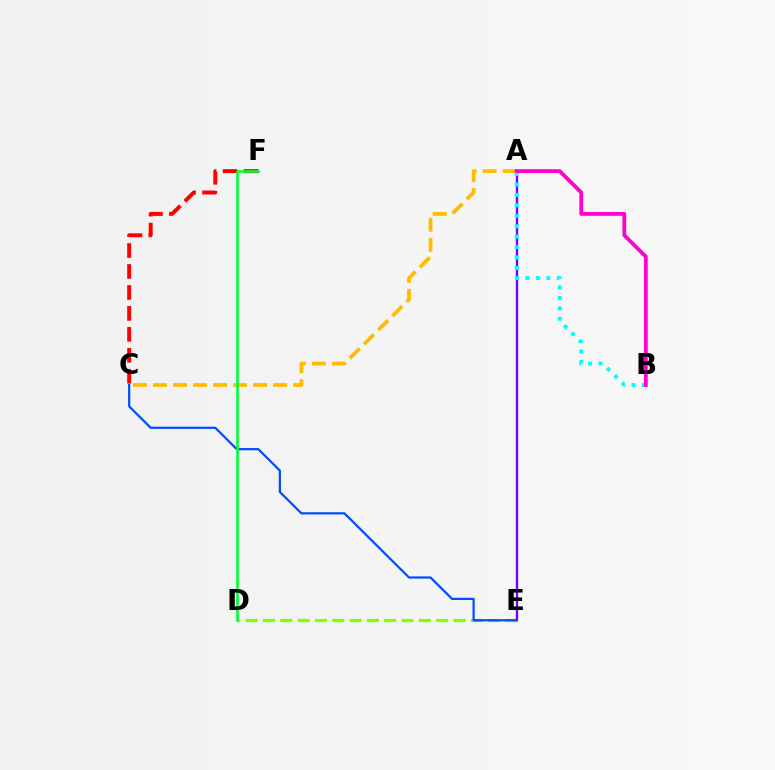{('D', 'E'): [{'color': '#84ff00', 'line_style': 'dashed', 'thickness': 2.35}], ('C', 'F'): [{'color': '#ff0000', 'line_style': 'dashed', 'thickness': 2.85}], ('A', 'E'): [{'color': '#7200ff', 'line_style': 'solid', 'thickness': 1.68}], ('A', 'B'): [{'color': '#00fff6', 'line_style': 'dotted', 'thickness': 2.84}, {'color': '#ff00cf', 'line_style': 'solid', 'thickness': 2.73}], ('C', 'E'): [{'color': '#004bff', 'line_style': 'solid', 'thickness': 1.59}], ('A', 'C'): [{'color': '#ffbd00', 'line_style': 'dashed', 'thickness': 2.72}], ('D', 'F'): [{'color': '#00ff39', 'line_style': 'solid', 'thickness': 1.89}]}